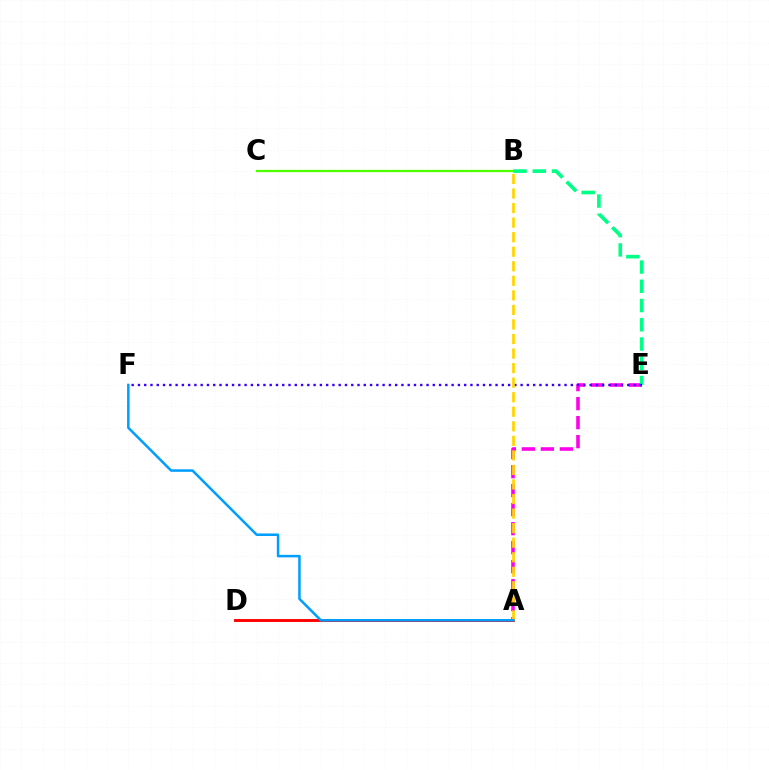{('A', 'E'): [{'color': '#ff00ed', 'line_style': 'dashed', 'thickness': 2.58}], ('B', 'E'): [{'color': '#00ff86', 'line_style': 'dashed', 'thickness': 2.61}], ('B', 'C'): [{'color': '#4fff00', 'line_style': 'solid', 'thickness': 1.64}], ('A', 'D'): [{'color': '#ff0000', 'line_style': 'solid', 'thickness': 2.09}], ('E', 'F'): [{'color': '#3700ff', 'line_style': 'dotted', 'thickness': 1.7}], ('A', 'B'): [{'color': '#ffd500', 'line_style': 'dashed', 'thickness': 1.98}], ('A', 'F'): [{'color': '#009eff', 'line_style': 'solid', 'thickness': 1.81}]}